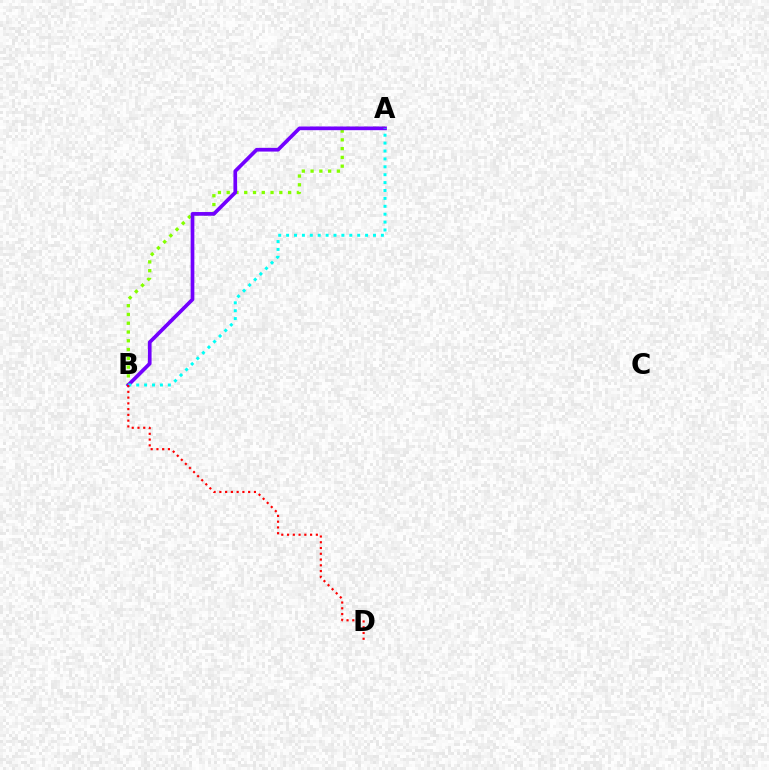{('A', 'B'): [{'color': '#84ff00', 'line_style': 'dotted', 'thickness': 2.38}, {'color': '#7200ff', 'line_style': 'solid', 'thickness': 2.66}, {'color': '#00fff6', 'line_style': 'dotted', 'thickness': 2.15}], ('B', 'D'): [{'color': '#ff0000', 'line_style': 'dotted', 'thickness': 1.57}]}